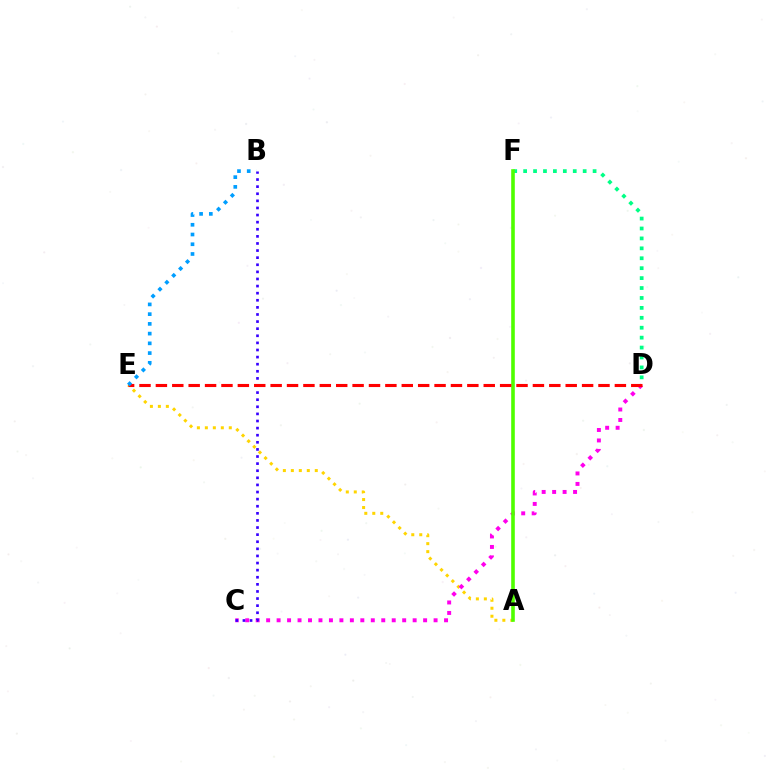{('A', 'E'): [{'color': '#ffd500', 'line_style': 'dotted', 'thickness': 2.17}], ('C', 'D'): [{'color': '#ff00ed', 'line_style': 'dotted', 'thickness': 2.84}], ('D', 'F'): [{'color': '#00ff86', 'line_style': 'dotted', 'thickness': 2.7}], ('A', 'F'): [{'color': '#4fff00', 'line_style': 'solid', 'thickness': 2.59}], ('B', 'C'): [{'color': '#3700ff', 'line_style': 'dotted', 'thickness': 1.93}], ('D', 'E'): [{'color': '#ff0000', 'line_style': 'dashed', 'thickness': 2.23}], ('B', 'E'): [{'color': '#009eff', 'line_style': 'dotted', 'thickness': 2.65}]}